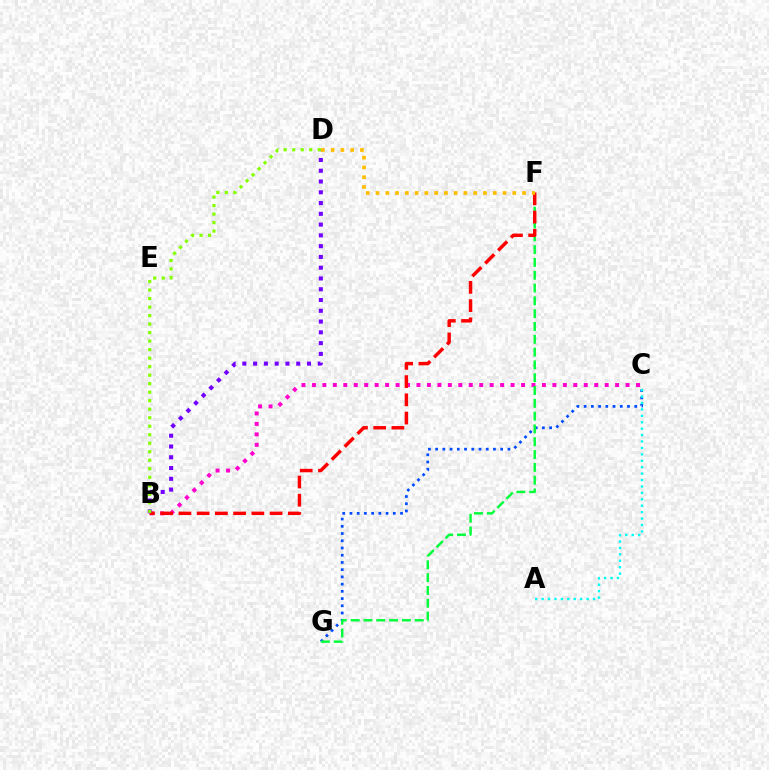{('C', 'G'): [{'color': '#004bff', 'line_style': 'dotted', 'thickness': 1.96}], ('B', 'C'): [{'color': '#ff00cf', 'line_style': 'dotted', 'thickness': 2.84}], ('B', 'D'): [{'color': '#7200ff', 'line_style': 'dotted', 'thickness': 2.93}, {'color': '#84ff00', 'line_style': 'dotted', 'thickness': 2.31}], ('F', 'G'): [{'color': '#00ff39', 'line_style': 'dashed', 'thickness': 1.74}], ('B', 'F'): [{'color': '#ff0000', 'line_style': 'dashed', 'thickness': 2.48}], ('A', 'C'): [{'color': '#00fff6', 'line_style': 'dotted', 'thickness': 1.74}], ('D', 'F'): [{'color': '#ffbd00', 'line_style': 'dotted', 'thickness': 2.65}]}